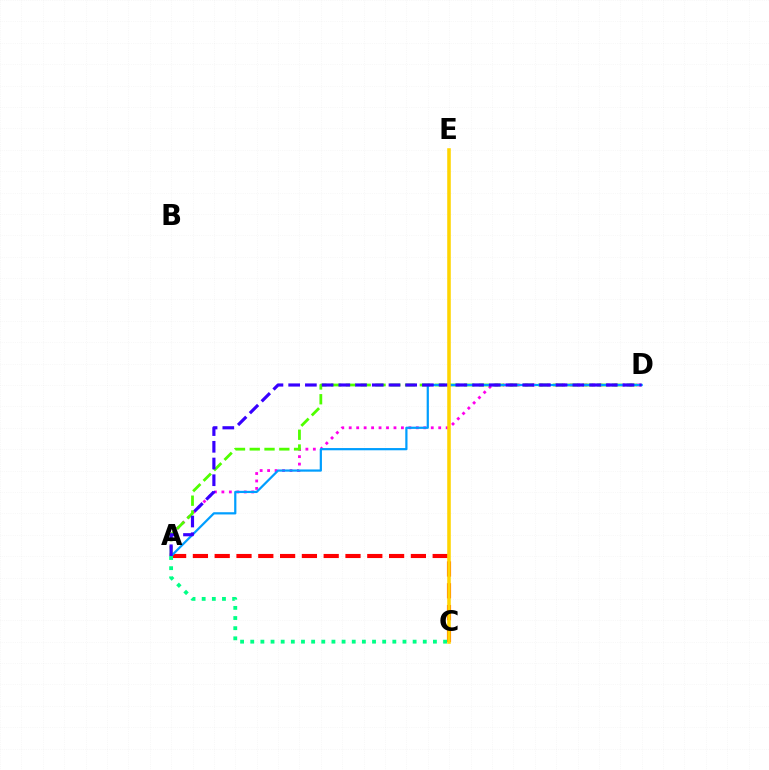{('A', 'C'): [{'color': '#ff0000', 'line_style': 'dashed', 'thickness': 2.96}, {'color': '#00ff86', 'line_style': 'dotted', 'thickness': 2.76}], ('A', 'D'): [{'color': '#ff00ed', 'line_style': 'dotted', 'thickness': 2.03}, {'color': '#4fff00', 'line_style': 'dashed', 'thickness': 2.01}, {'color': '#009eff', 'line_style': 'solid', 'thickness': 1.6}, {'color': '#3700ff', 'line_style': 'dashed', 'thickness': 2.27}], ('C', 'E'): [{'color': '#ffd500', 'line_style': 'solid', 'thickness': 2.57}]}